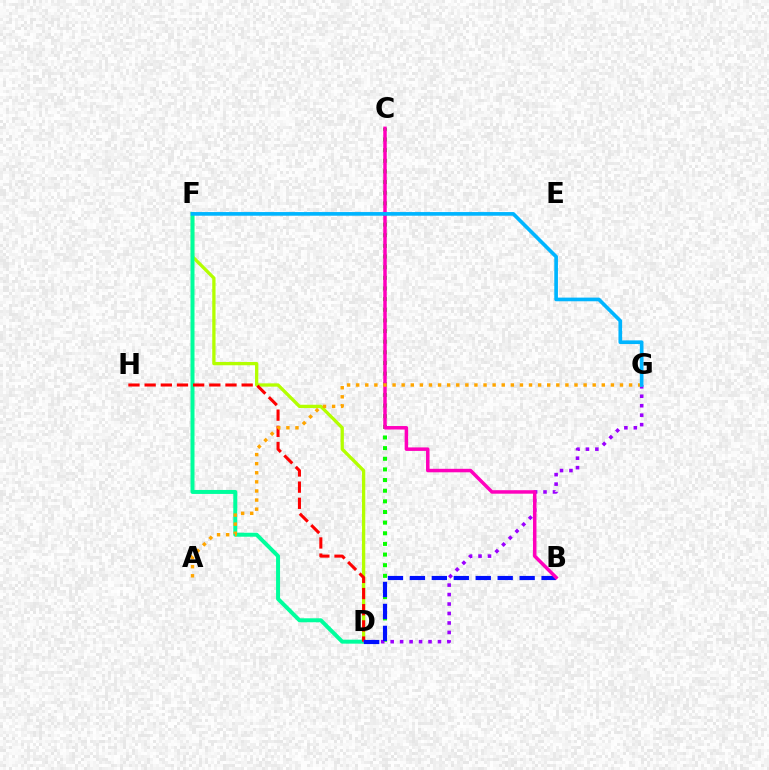{('D', 'F'): [{'color': '#b3ff00', 'line_style': 'solid', 'thickness': 2.37}, {'color': '#00ff9d', 'line_style': 'solid', 'thickness': 2.86}], ('C', 'D'): [{'color': '#08ff00', 'line_style': 'dotted', 'thickness': 2.89}], ('D', 'H'): [{'color': '#ff0000', 'line_style': 'dashed', 'thickness': 2.2}], ('D', 'G'): [{'color': '#9b00ff', 'line_style': 'dotted', 'thickness': 2.57}], ('B', 'D'): [{'color': '#0010ff', 'line_style': 'dashed', 'thickness': 2.98}], ('B', 'C'): [{'color': '#ff00bd', 'line_style': 'solid', 'thickness': 2.52}], ('A', 'G'): [{'color': '#ffa500', 'line_style': 'dotted', 'thickness': 2.47}], ('F', 'G'): [{'color': '#00b5ff', 'line_style': 'solid', 'thickness': 2.63}]}